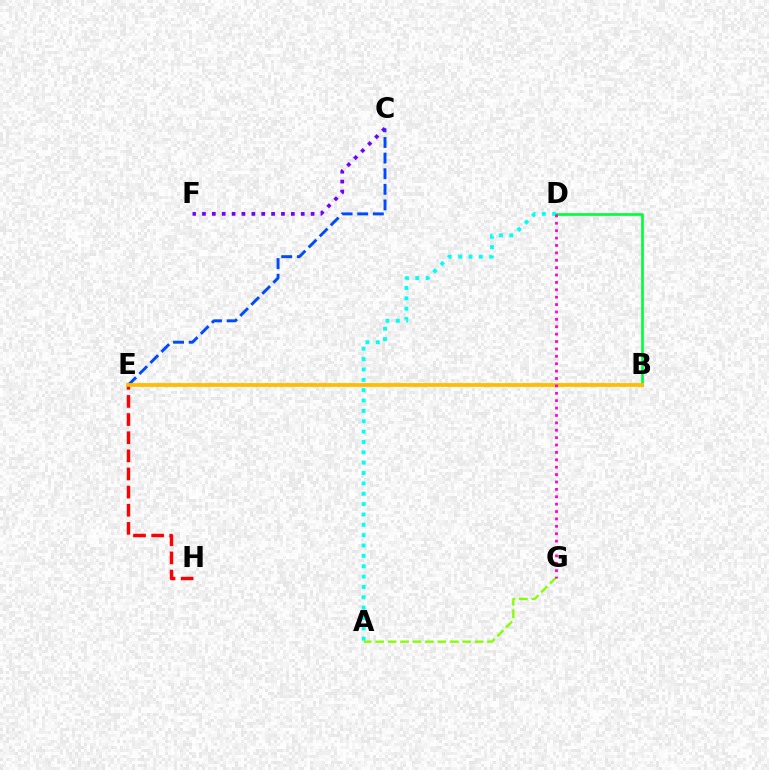{('B', 'D'): [{'color': '#00ff39', 'line_style': 'solid', 'thickness': 1.93}], ('A', 'D'): [{'color': '#00fff6', 'line_style': 'dotted', 'thickness': 2.81}], ('C', 'E'): [{'color': '#004bff', 'line_style': 'dashed', 'thickness': 2.12}], ('A', 'G'): [{'color': '#84ff00', 'line_style': 'dashed', 'thickness': 1.69}], ('E', 'H'): [{'color': '#ff0000', 'line_style': 'dashed', 'thickness': 2.46}], ('B', 'E'): [{'color': '#ffbd00', 'line_style': 'solid', 'thickness': 2.71}], ('D', 'G'): [{'color': '#ff00cf', 'line_style': 'dotted', 'thickness': 2.01}], ('C', 'F'): [{'color': '#7200ff', 'line_style': 'dotted', 'thickness': 2.68}]}